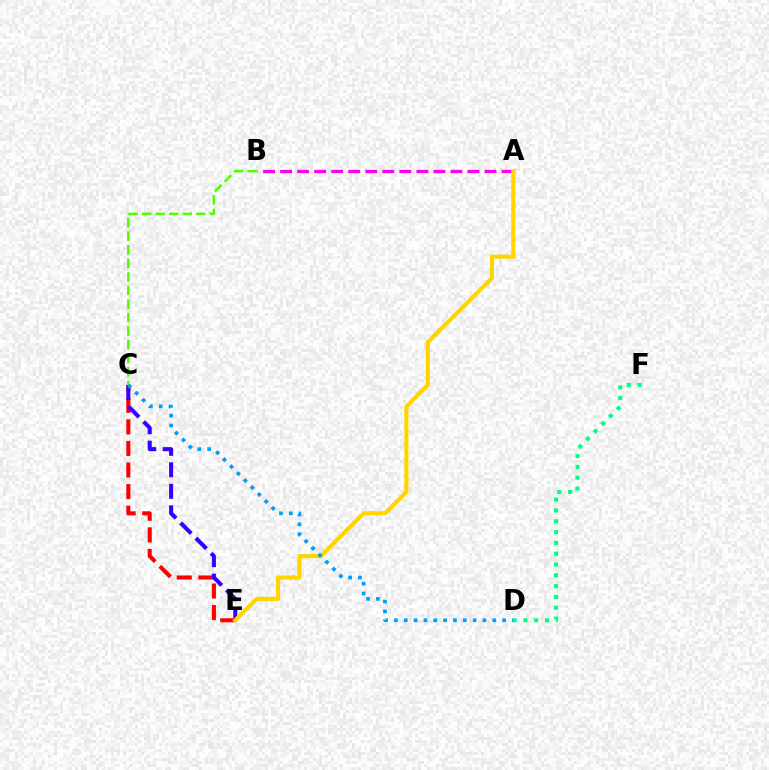{('D', 'F'): [{'color': '#00ff86', 'line_style': 'dotted', 'thickness': 2.94}], ('C', 'E'): [{'color': '#ff0000', 'line_style': 'dashed', 'thickness': 2.93}, {'color': '#3700ff', 'line_style': 'dashed', 'thickness': 2.92}], ('B', 'C'): [{'color': '#4fff00', 'line_style': 'dashed', 'thickness': 1.84}], ('A', 'B'): [{'color': '#ff00ed', 'line_style': 'dashed', 'thickness': 2.31}], ('A', 'E'): [{'color': '#ffd500', 'line_style': 'solid', 'thickness': 2.98}], ('C', 'D'): [{'color': '#009eff', 'line_style': 'dotted', 'thickness': 2.67}]}